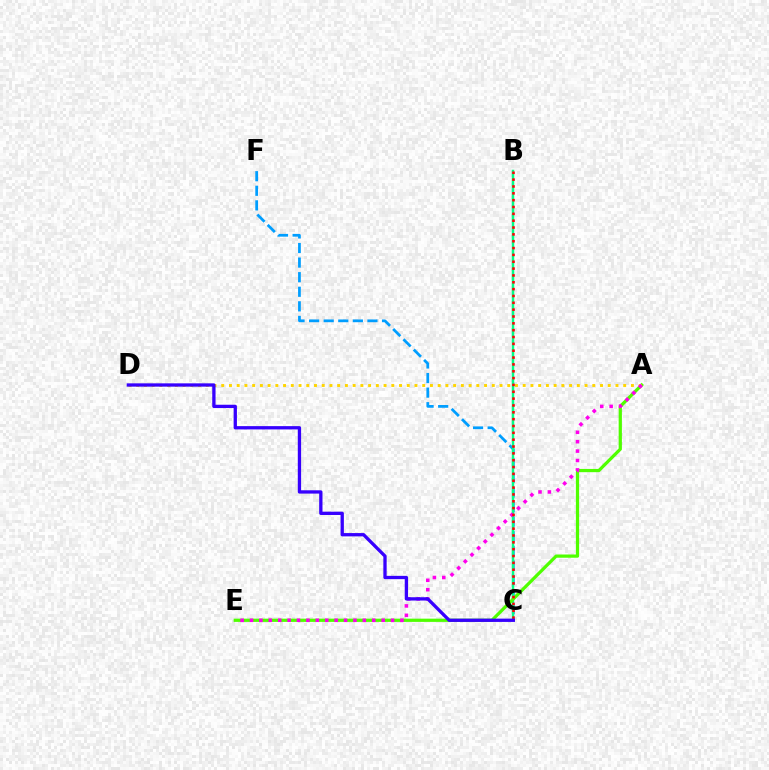{('C', 'F'): [{'color': '#009eff', 'line_style': 'dashed', 'thickness': 1.98}], ('B', 'C'): [{'color': '#00ff86', 'line_style': 'solid', 'thickness': 1.79}, {'color': '#ff0000', 'line_style': 'dotted', 'thickness': 1.86}], ('A', 'E'): [{'color': '#4fff00', 'line_style': 'solid', 'thickness': 2.33}, {'color': '#ff00ed', 'line_style': 'dotted', 'thickness': 2.55}], ('A', 'D'): [{'color': '#ffd500', 'line_style': 'dotted', 'thickness': 2.1}], ('C', 'D'): [{'color': '#3700ff', 'line_style': 'solid', 'thickness': 2.38}]}